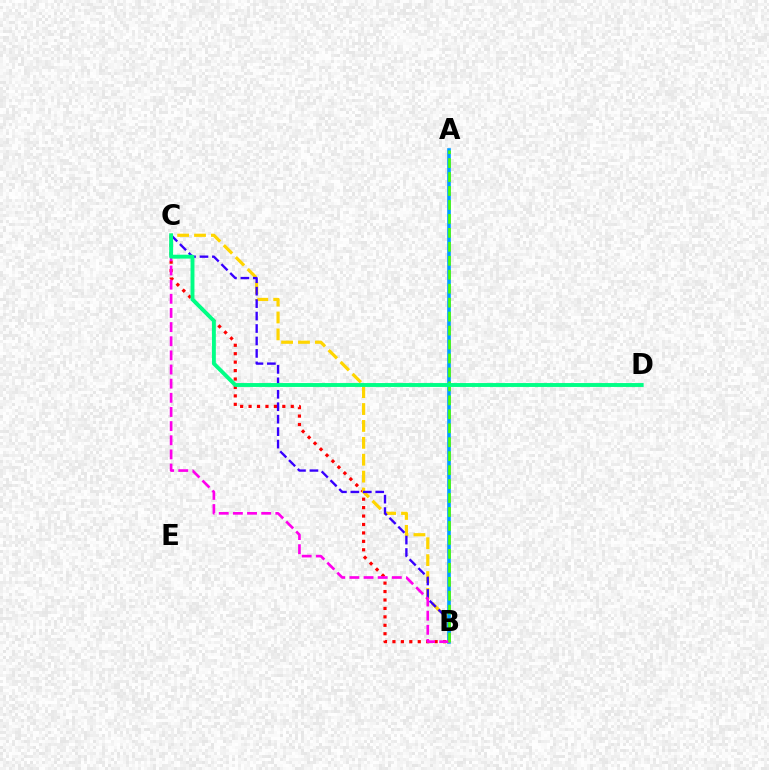{('B', 'C'): [{'color': '#ff0000', 'line_style': 'dotted', 'thickness': 2.29}, {'color': '#ffd500', 'line_style': 'dashed', 'thickness': 2.3}, {'color': '#3700ff', 'line_style': 'dashed', 'thickness': 1.69}, {'color': '#ff00ed', 'line_style': 'dashed', 'thickness': 1.92}], ('A', 'B'): [{'color': '#009eff', 'line_style': 'solid', 'thickness': 2.62}, {'color': '#4fff00', 'line_style': 'dashed', 'thickness': 1.9}], ('C', 'D'): [{'color': '#00ff86', 'line_style': 'solid', 'thickness': 2.81}]}